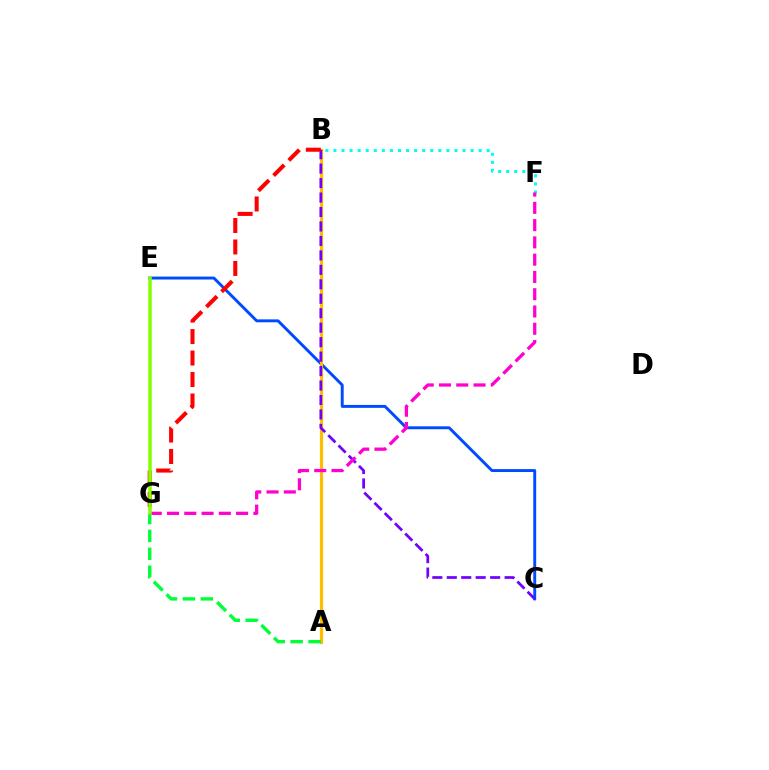{('C', 'E'): [{'color': '#004bff', 'line_style': 'solid', 'thickness': 2.1}], ('A', 'B'): [{'color': '#ffbd00', 'line_style': 'solid', 'thickness': 2.32}], ('A', 'G'): [{'color': '#00ff39', 'line_style': 'dashed', 'thickness': 2.44}], ('B', 'F'): [{'color': '#00fff6', 'line_style': 'dotted', 'thickness': 2.19}], ('B', 'C'): [{'color': '#7200ff', 'line_style': 'dashed', 'thickness': 1.96}], ('B', 'G'): [{'color': '#ff0000', 'line_style': 'dashed', 'thickness': 2.92}], ('F', 'G'): [{'color': '#ff00cf', 'line_style': 'dashed', 'thickness': 2.35}], ('E', 'G'): [{'color': '#84ff00', 'line_style': 'solid', 'thickness': 2.53}]}